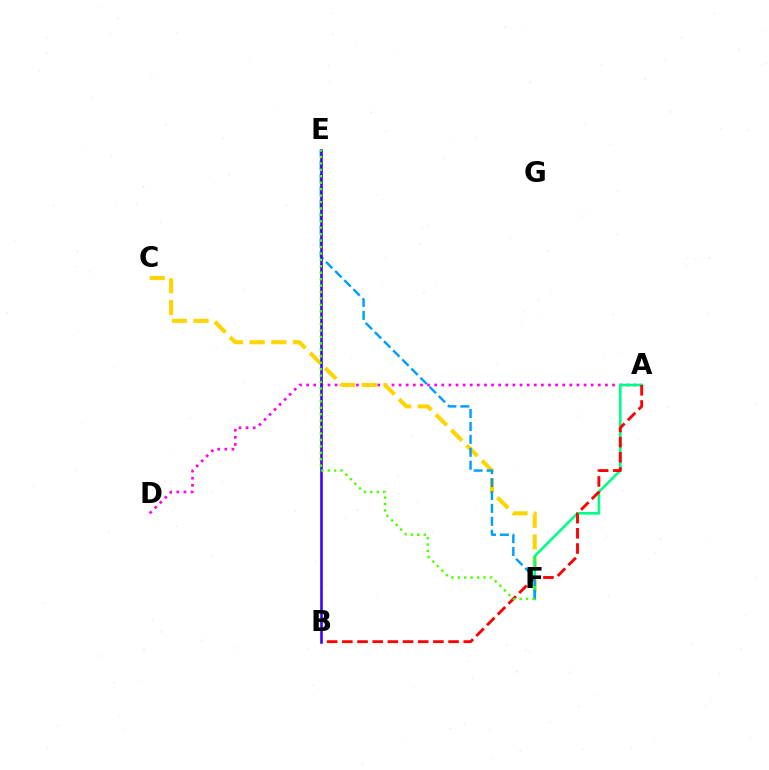{('A', 'D'): [{'color': '#ff00ed', 'line_style': 'dotted', 'thickness': 1.93}], ('C', 'F'): [{'color': '#ffd500', 'line_style': 'dashed', 'thickness': 2.94}], ('A', 'F'): [{'color': '#00ff86', 'line_style': 'solid', 'thickness': 1.92}], ('A', 'B'): [{'color': '#ff0000', 'line_style': 'dashed', 'thickness': 2.06}], ('E', 'F'): [{'color': '#009eff', 'line_style': 'dashed', 'thickness': 1.75}, {'color': '#4fff00', 'line_style': 'dotted', 'thickness': 1.75}], ('B', 'E'): [{'color': '#3700ff', 'line_style': 'solid', 'thickness': 1.86}]}